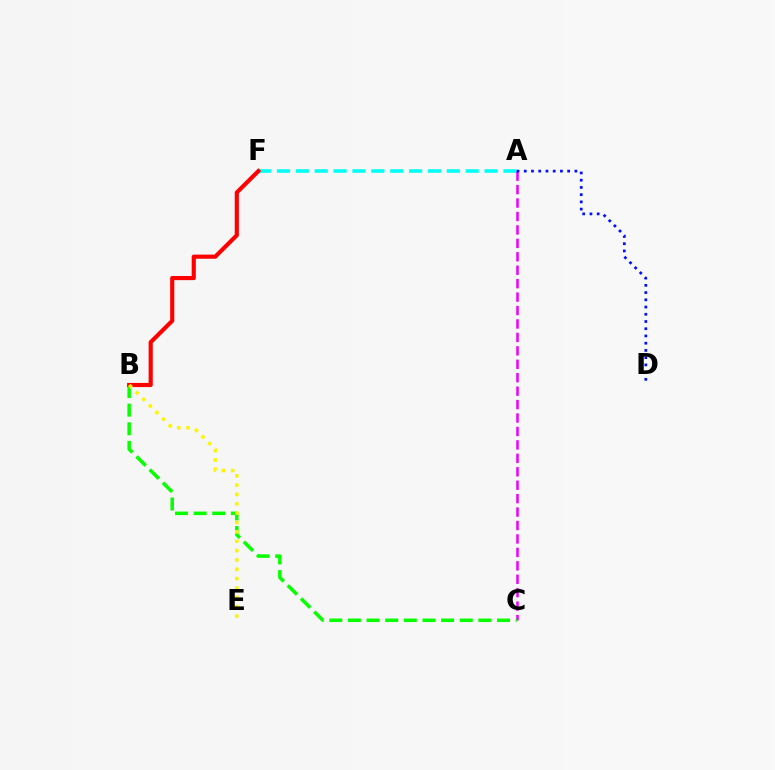{('A', 'F'): [{'color': '#00fff6', 'line_style': 'dashed', 'thickness': 2.56}], ('A', 'C'): [{'color': '#ee00ff', 'line_style': 'dashed', 'thickness': 1.83}], ('B', 'C'): [{'color': '#08ff00', 'line_style': 'dashed', 'thickness': 2.53}], ('A', 'D'): [{'color': '#0010ff', 'line_style': 'dotted', 'thickness': 1.96}], ('B', 'F'): [{'color': '#ff0000', 'line_style': 'solid', 'thickness': 2.98}], ('B', 'E'): [{'color': '#fcf500', 'line_style': 'dotted', 'thickness': 2.54}]}